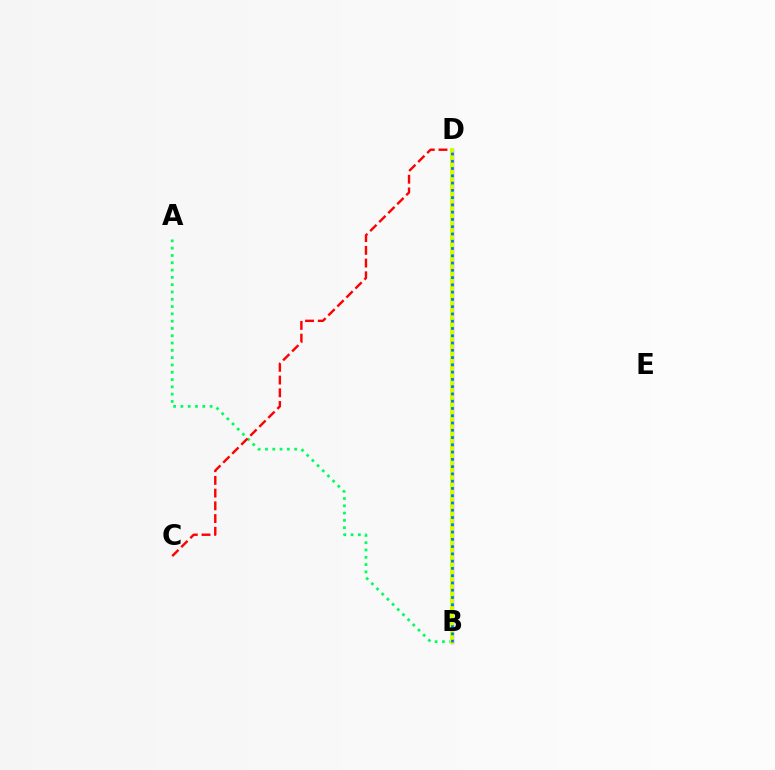{('A', 'B'): [{'color': '#00ff5c', 'line_style': 'dotted', 'thickness': 1.98}], ('B', 'D'): [{'color': '#b900ff', 'line_style': 'solid', 'thickness': 2.36}, {'color': '#d1ff00', 'line_style': 'solid', 'thickness': 2.9}, {'color': '#0074ff', 'line_style': 'dotted', 'thickness': 1.98}], ('C', 'D'): [{'color': '#ff0000', 'line_style': 'dashed', 'thickness': 1.73}]}